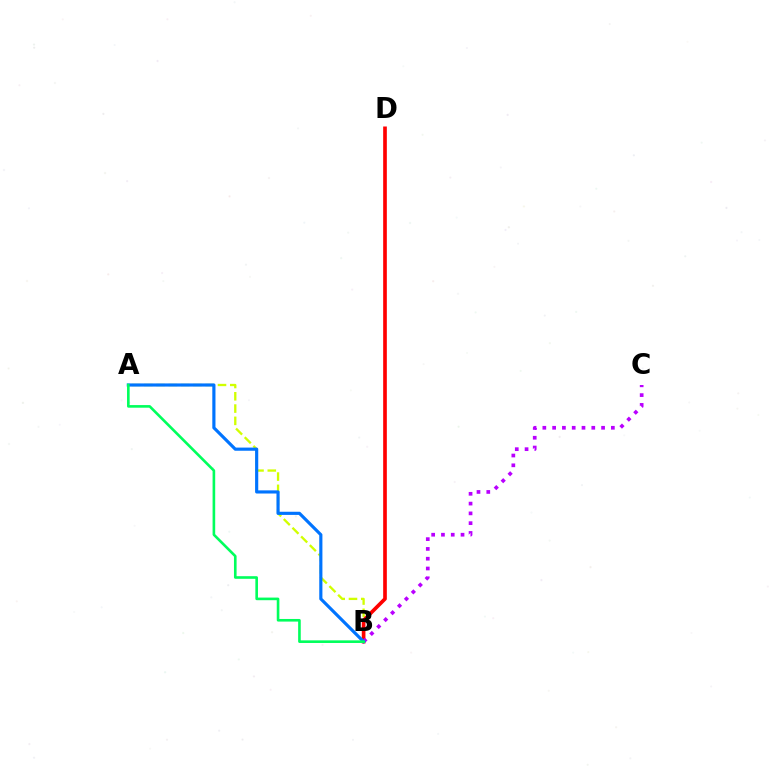{('A', 'B'): [{'color': '#d1ff00', 'line_style': 'dashed', 'thickness': 1.67}, {'color': '#0074ff', 'line_style': 'solid', 'thickness': 2.27}, {'color': '#00ff5c', 'line_style': 'solid', 'thickness': 1.89}], ('B', 'D'): [{'color': '#ff0000', 'line_style': 'solid', 'thickness': 2.64}], ('B', 'C'): [{'color': '#b900ff', 'line_style': 'dotted', 'thickness': 2.66}]}